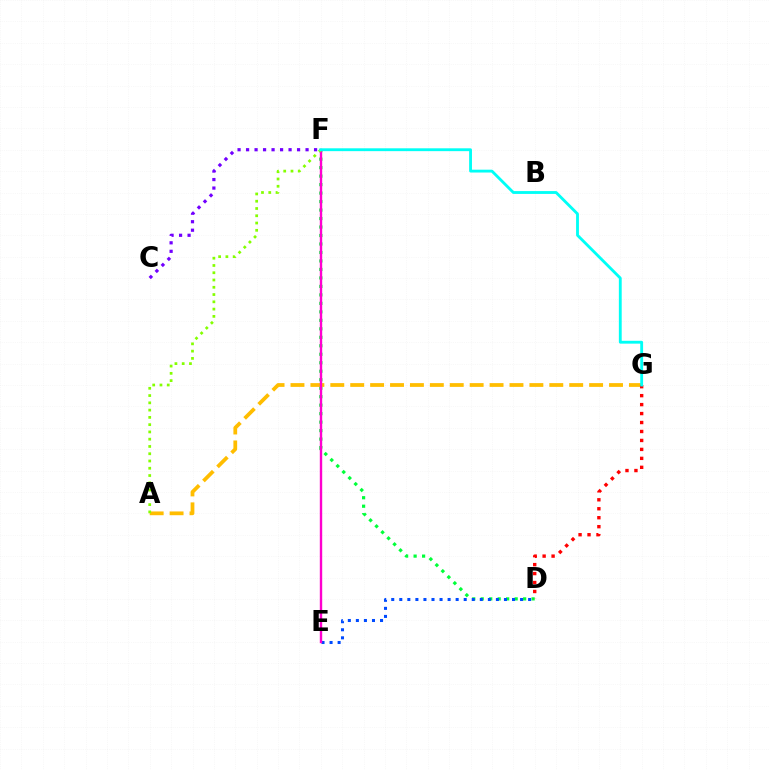{('D', 'F'): [{'color': '#00ff39', 'line_style': 'dotted', 'thickness': 2.3}], ('D', 'E'): [{'color': '#004bff', 'line_style': 'dotted', 'thickness': 2.19}], ('A', 'G'): [{'color': '#ffbd00', 'line_style': 'dashed', 'thickness': 2.7}], ('E', 'F'): [{'color': '#ff00cf', 'line_style': 'solid', 'thickness': 1.72}], ('D', 'G'): [{'color': '#ff0000', 'line_style': 'dotted', 'thickness': 2.43}], ('A', 'F'): [{'color': '#84ff00', 'line_style': 'dotted', 'thickness': 1.98}], ('F', 'G'): [{'color': '#00fff6', 'line_style': 'solid', 'thickness': 2.05}], ('C', 'F'): [{'color': '#7200ff', 'line_style': 'dotted', 'thickness': 2.31}]}